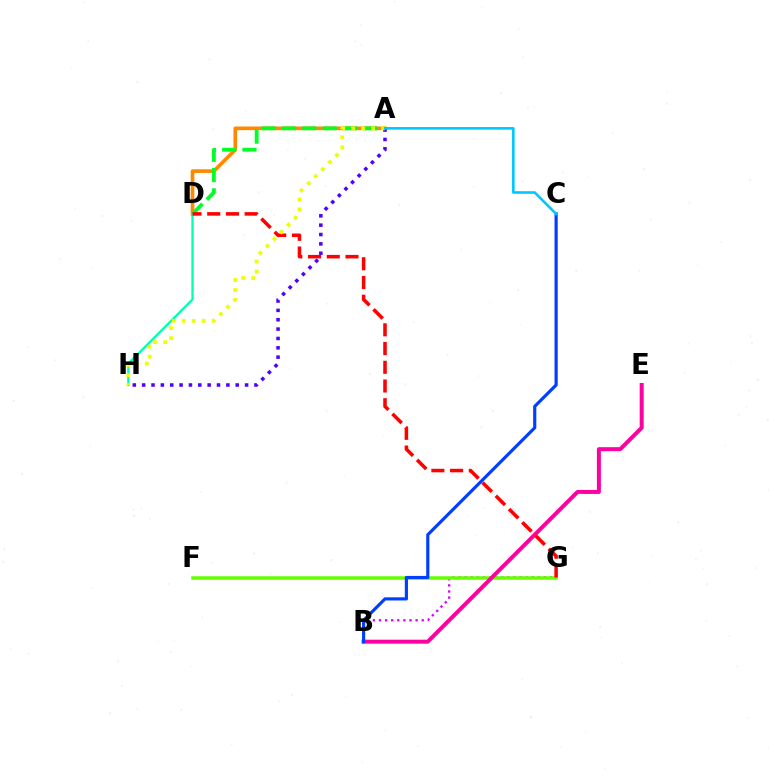{('A', 'D'): [{'color': '#ff8800', 'line_style': 'solid', 'thickness': 2.63}, {'color': '#00ff27', 'line_style': 'dashed', 'thickness': 2.76}], ('A', 'H'): [{'color': '#4f00ff', 'line_style': 'dotted', 'thickness': 2.54}, {'color': '#eeff00', 'line_style': 'dotted', 'thickness': 2.71}], ('B', 'G'): [{'color': '#d600ff', 'line_style': 'dotted', 'thickness': 1.66}], ('F', 'G'): [{'color': '#66ff00', 'line_style': 'solid', 'thickness': 2.53}], ('B', 'E'): [{'color': '#ff00a0', 'line_style': 'solid', 'thickness': 2.87}], ('D', 'H'): [{'color': '#00ffaf', 'line_style': 'solid', 'thickness': 1.63}], ('D', 'G'): [{'color': '#ff0000', 'line_style': 'dashed', 'thickness': 2.54}], ('B', 'C'): [{'color': '#003fff', 'line_style': 'solid', 'thickness': 2.28}], ('A', 'C'): [{'color': '#00c7ff', 'line_style': 'solid', 'thickness': 1.87}]}